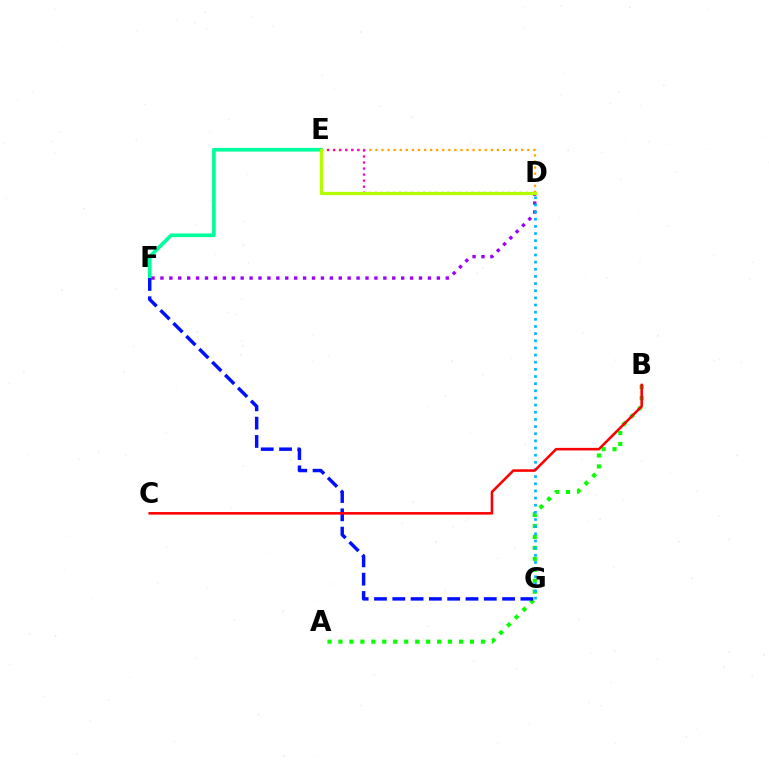{('E', 'F'): [{'color': '#00ff9d', 'line_style': 'solid', 'thickness': 2.65}], ('D', 'E'): [{'color': '#ffa500', 'line_style': 'dotted', 'thickness': 1.65}, {'color': '#ff00bd', 'line_style': 'dotted', 'thickness': 1.64}, {'color': '#b3ff00', 'line_style': 'solid', 'thickness': 2.34}], ('A', 'B'): [{'color': '#08ff00', 'line_style': 'dotted', 'thickness': 2.98}], ('D', 'F'): [{'color': '#9b00ff', 'line_style': 'dotted', 'thickness': 2.42}], ('F', 'G'): [{'color': '#0010ff', 'line_style': 'dashed', 'thickness': 2.49}], ('D', 'G'): [{'color': '#00b5ff', 'line_style': 'dotted', 'thickness': 1.94}], ('B', 'C'): [{'color': '#ff0000', 'line_style': 'solid', 'thickness': 1.85}]}